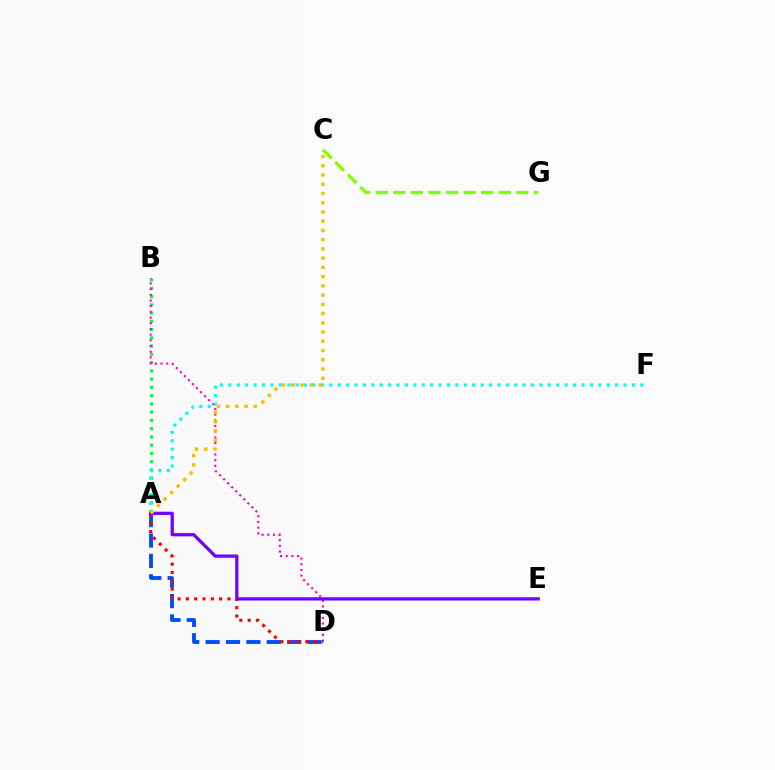{('A', 'D'): [{'color': '#004bff', 'line_style': 'dashed', 'thickness': 2.77}, {'color': '#ff0000', 'line_style': 'dotted', 'thickness': 2.26}], ('A', 'B'): [{'color': '#00ff39', 'line_style': 'dotted', 'thickness': 2.24}], ('C', 'G'): [{'color': '#84ff00', 'line_style': 'dashed', 'thickness': 2.39}], ('B', 'D'): [{'color': '#ff00cf', 'line_style': 'dotted', 'thickness': 1.55}], ('A', 'F'): [{'color': '#00fff6', 'line_style': 'dotted', 'thickness': 2.28}], ('A', 'E'): [{'color': '#7200ff', 'line_style': 'solid', 'thickness': 2.34}], ('A', 'C'): [{'color': '#ffbd00', 'line_style': 'dotted', 'thickness': 2.51}]}